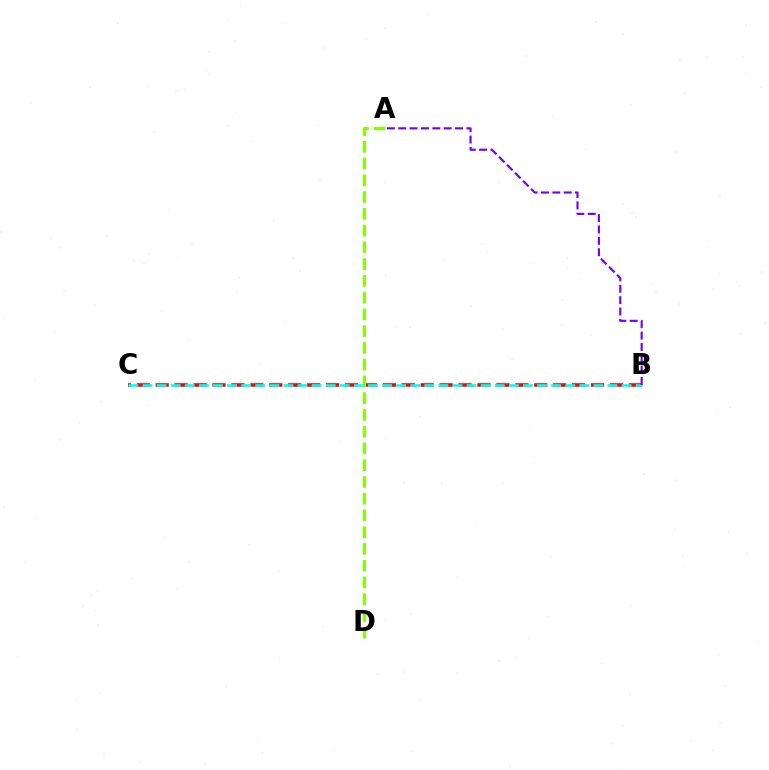{('B', 'C'): [{'color': '#ff0000', 'line_style': 'dashed', 'thickness': 2.57}, {'color': '#00fff6', 'line_style': 'dashed', 'thickness': 1.91}], ('A', 'D'): [{'color': '#84ff00', 'line_style': 'dashed', 'thickness': 2.28}], ('A', 'B'): [{'color': '#7200ff', 'line_style': 'dashed', 'thickness': 1.54}]}